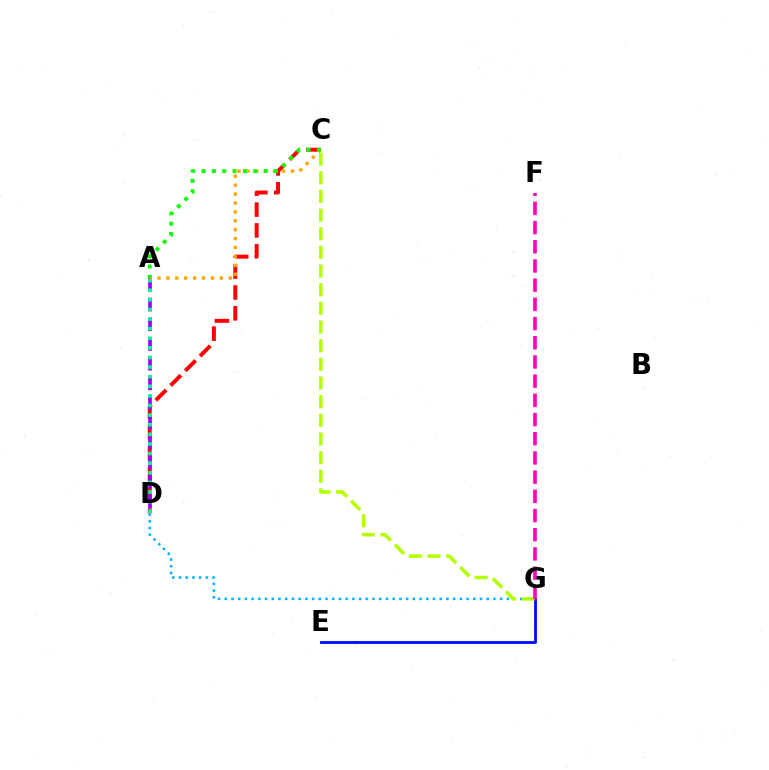{('D', 'G'): [{'color': '#00b5ff', 'line_style': 'dotted', 'thickness': 1.83}], ('C', 'D'): [{'color': '#ff0000', 'line_style': 'dashed', 'thickness': 2.83}], ('A', 'D'): [{'color': '#9b00ff', 'line_style': 'dashed', 'thickness': 2.67}, {'color': '#00ff9d', 'line_style': 'dotted', 'thickness': 2.61}], ('A', 'C'): [{'color': '#ffa500', 'line_style': 'dotted', 'thickness': 2.42}, {'color': '#08ff00', 'line_style': 'dotted', 'thickness': 2.81}], ('E', 'G'): [{'color': '#0010ff', 'line_style': 'solid', 'thickness': 2.06}], ('C', 'G'): [{'color': '#b3ff00', 'line_style': 'dashed', 'thickness': 2.53}], ('F', 'G'): [{'color': '#ff00bd', 'line_style': 'dashed', 'thickness': 2.61}]}